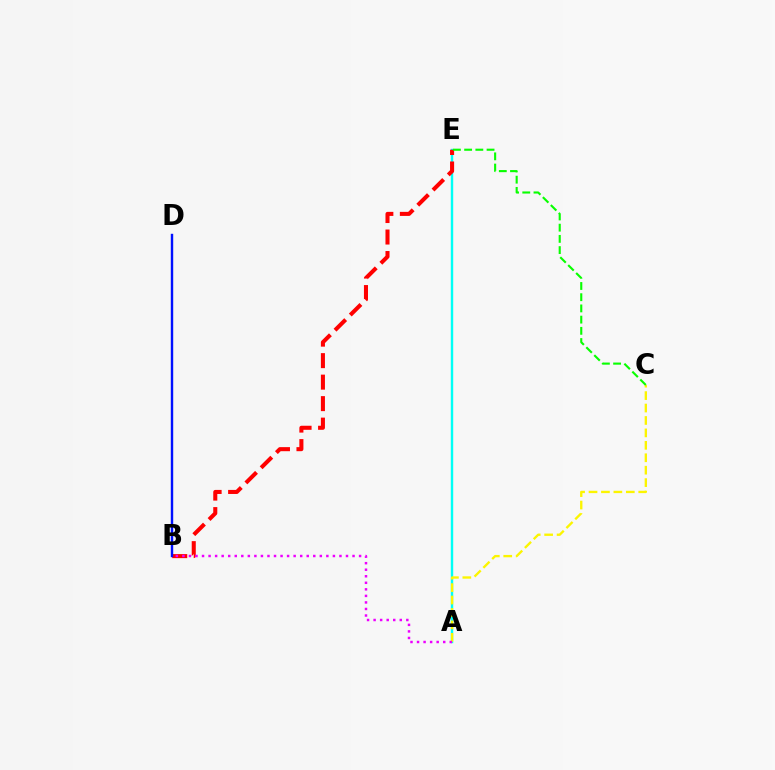{('A', 'E'): [{'color': '#00fff6', 'line_style': 'solid', 'thickness': 1.74}], ('B', 'E'): [{'color': '#ff0000', 'line_style': 'dashed', 'thickness': 2.92}], ('B', 'D'): [{'color': '#0010ff', 'line_style': 'solid', 'thickness': 1.74}], ('A', 'C'): [{'color': '#fcf500', 'line_style': 'dashed', 'thickness': 1.69}], ('C', 'E'): [{'color': '#08ff00', 'line_style': 'dashed', 'thickness': 1.52}], ('A', 'B'): [{'color': '#ee00ff', 'line_style': 'dotted', 'thickness': 1.78}]}